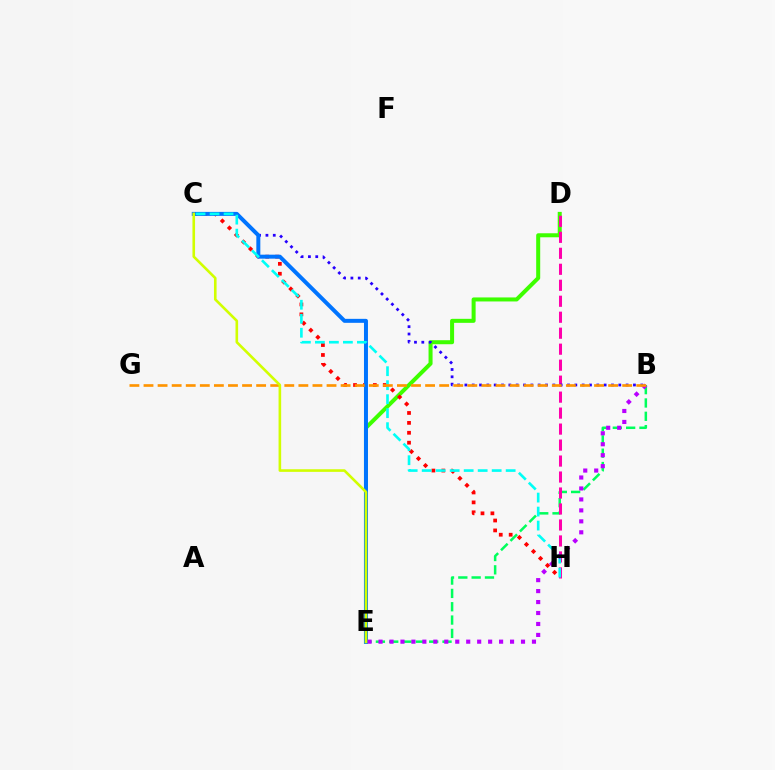{('B', 'E'): [{'color': '#00ff5c', 'line_style': 'dashed', 'thickness': 1.81}, {'color': '#b900ff', 'line_style': 'dotted', 'thickness': 2.98}], ('D', 'E'): [{'color': '#3dff00', 'line_style': 'solid', 'thickness': 2.89}], ('D', 'H'): [{'color': '#ff00ac', 'line_style': 'dashed', 'thickness': 2.17}], ('B', 'C'): [{'color': '#2500ff', 'line_style': 'dotted', 'thickness': 1.99}], ('C', 'H'): [{'color': '#ff0000', 'line_style': 'dotted', 'thickness': 2.69}, {'color': '#00fff6', 'line_style': 'dashed', 'thickness': 1.9}], ('C', 'E'): [{'color': '#0074ff', 'line_style': 'solid', 'thickness': 2.87}, {'color': '#d1ff00', 'line_style': 'solid', 'thickness': 1.88}], ('B', 'G'): [{'color': '#ff9400', 'line_style': 'dashed', 'thickness': 1.91}]}